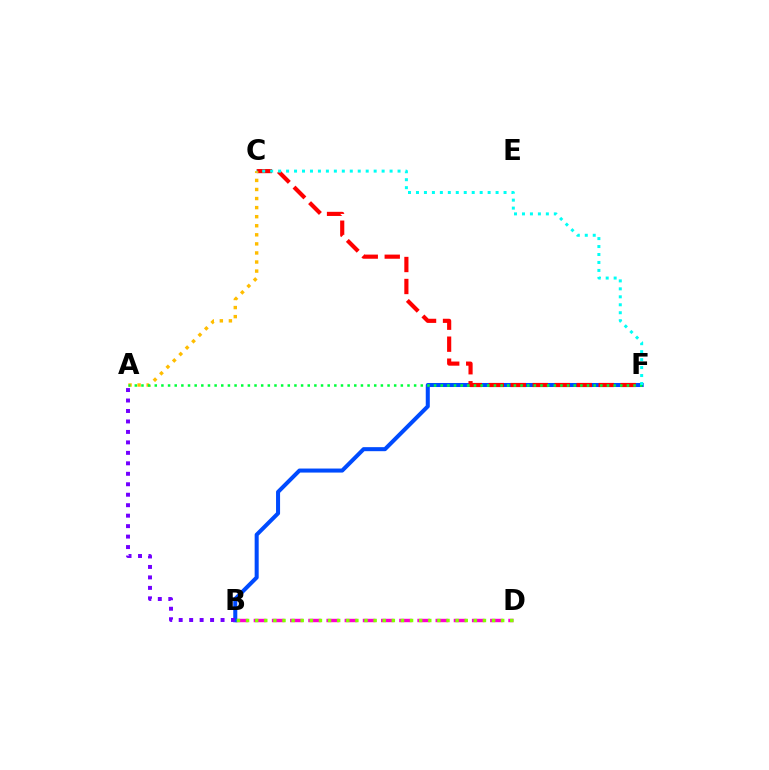{('B', 'D'): [{'color': '#ff00cf', 'line_style': 'dashed', 'thickness': 2.47}, {'color': '#84ff00', 'line_style': 'dotted', 'thickness': 2.48}], ('B', 'F'): [{'color': '#004bff', 'line_style': 'solid', 'thickness': 2.9}], ('C', 'F'): [{'color': '#ff0000', 'line_style': 'dashed', 'thickness': 2.99}, {'color': '#00fff6', 'line_style': 'dotted', 'thickness': 2.16}], ('A', 'C'): [{'color': '#ffbd00', 'line_style': 'dotted', 'thickness': 2.46}], ('A', 'B'): [{'color': '#7200ff', 'line_style': 'dotted', 'thickness': 2.84}], ('A', 'F'): [{'color': '#00ff39', 'line_style': 'dotted', 'thickness': 1.81}]}